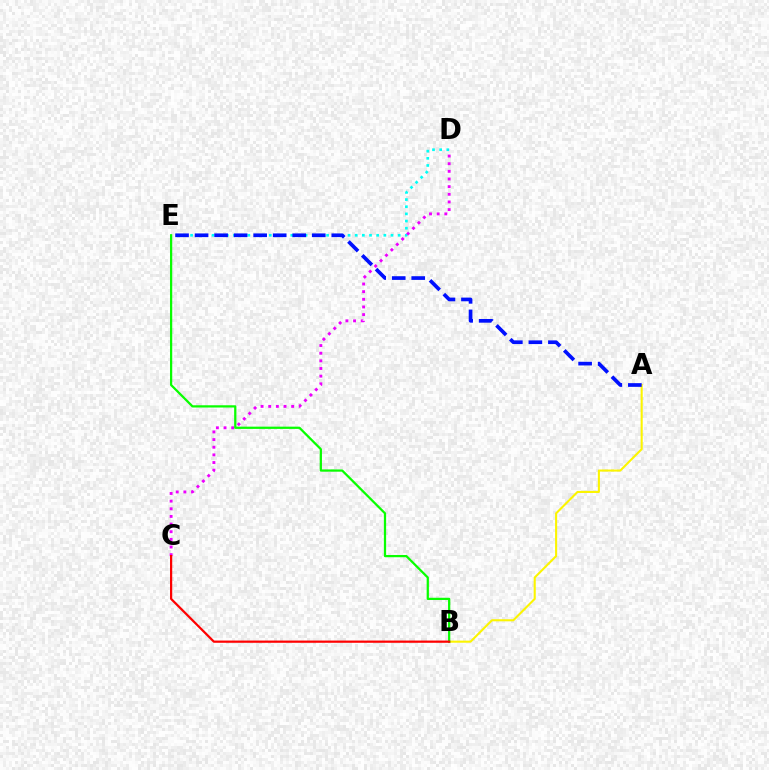{('A', 'B'): [{'color': '#fcf500', 'line_style': 'solid', 'thickness': 1.5}], ('D', 'E'): [{'color': '#00fff6', 'line_style': 'dotted', 'thickness': 1.94}], ('C', 'D'): [{'color': '#ee00ff', 'line_style': 'dotted', 'thickness': 2.08}], ('B', 'E'): [{'color': '#08ff00', 'line_style': 'solid', 'thickness': 1.62}], ('A', 'E'): [{'color': '#0010ff', 'line_style': 'dashed', 'thickness': 2.65}], ('B', 'C'): [{'color': '#ff0000', 'line_style': 'solid', 'thickness': 1.6}]}